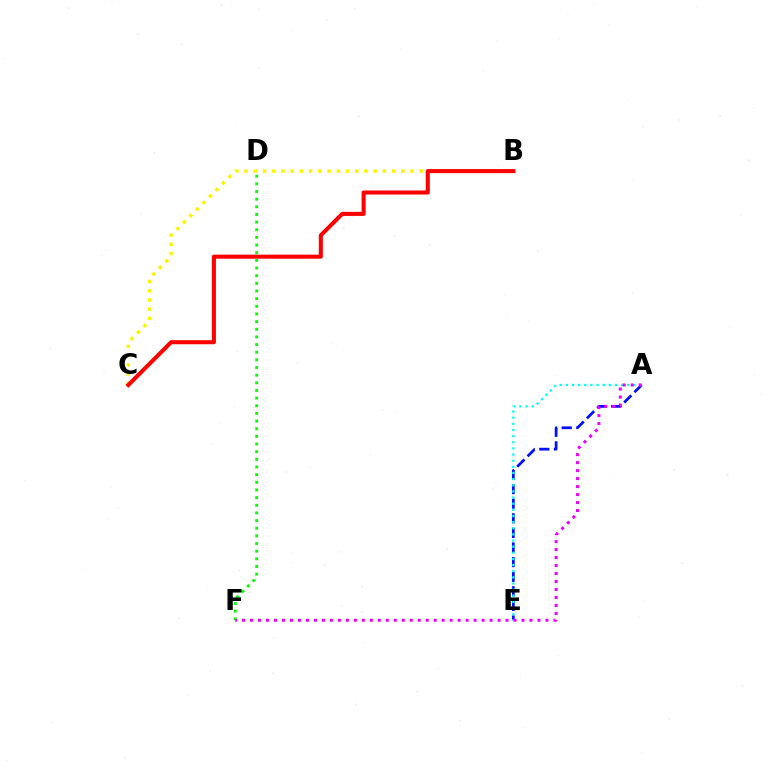{('D', 'F'): [{'color': '#08ff00', 'line_style': 'dotted', 'thickness': 2.08}], ('A', 'E'): [{'color': '#0010ff', 'line_style': 'dashed', 'thickness': 1.98}, {'color': '#00fff6', 'line_style': 'dotted', 'thickness': 1.67}], ('A', 'F'): [{'color': '#ee00ff', 'line_style': 'dotted', 'thickness': 2.17}], ('B', 'C'): [{'color': '#fcf500', 'line_style': 'dotted', 'thickness': 2.5}, {'color': '#ff0000', 'line_style': 'solid', 'thickness': 2.92}]}